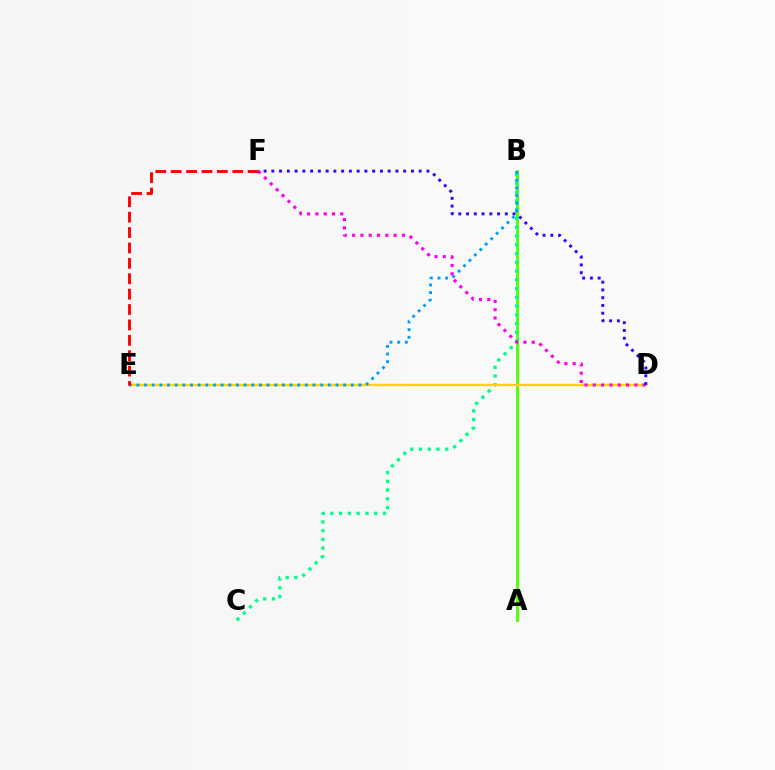{('A', 'B'): [{'color': '#4fff00', 'line_style': 'solid', 'thickness': 2.06}], ('B', 'C'): [{'color': '#00ff86', 'line_style': 'dotted', 'thickness': 2.38}], ('D', 'E'): [{'color': '#ffd500', 'line_style': 'solid', 'thickness': 1.69}], ('B', 'E'): [{'color': '#009eff', 'line_style': 'dotted', 'thickness': 2.08}], ('D', 'F'): [{'color': '#ff00ed', 'line_style': 'dotted', 'thickness': 2.25}, {'color': '#3700ff', 'line_style': 'dotted', 'thickness': 2.11}], ('E', 'F'): [{'color': '#ff0000', 'line_style': 'dashed', 'thickness': 2.09}]}